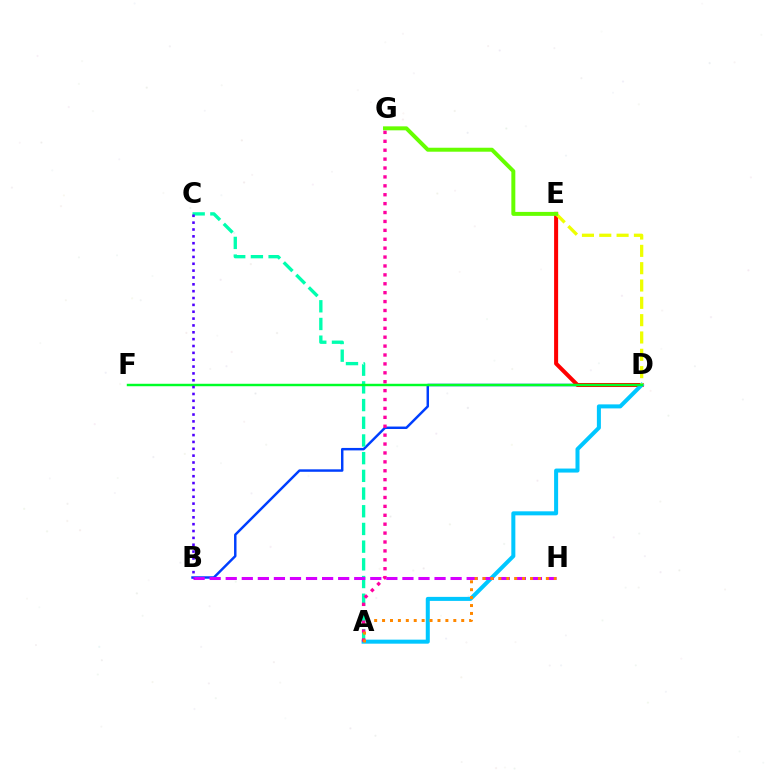{('B', 'D'): [{'color': '#003fff', 'line_style': 'solid', 'thickness': 1.77}], ('D', 'E'): [{'color': '#ff0000', 'line_style': 'solid', 'thickness': 2.9}, {'color': '#eeff00', 'line_style': 'dashed', 'thickness': 2.35}], ('A', 'C'): [{'color': '#00ffaf', 'line_style': 'dashed', 'thickness': 2.4}], ('A', 'D'): [{'color': '#00c7ff', 'line_style': 'solid', 'thickness': 2.89}], ('D', 'F'): [{'color': '#00ff27', 'line_style': 'solid', 'thickness': 1.76}], ('E', 'G'): [{'color': '#66ff00', 'line_style': 'solid', 'thickness': 2.86}], ('A', 'G'): [{'color': '#ff00a0', 'line_style': 'dotted', 'thickness': 2.42}], ('B', 'H'): [{'color': '#d600ff', 'line_style': 'dashed', 'thickness': 2.18}], ('A', 'H'): [{'color': '#ff8800', 'line_style': 'dotted', 'thickness': 2.15}], ('B', 'C'): [{'color': '#4f00ff', 'line_style': 'dotted', 'thickness': 1.86}]}